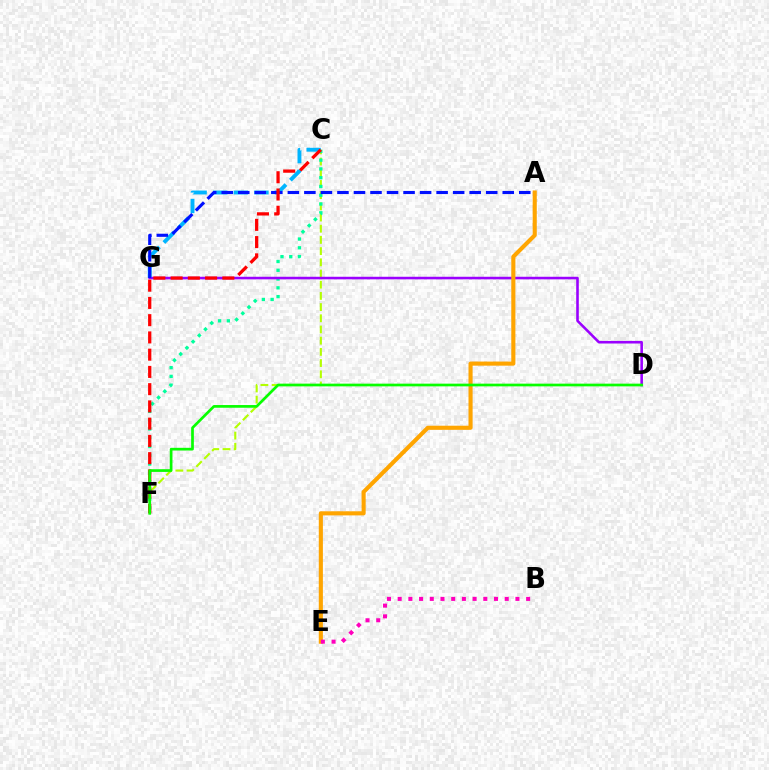{('C', 'F'): [{'color': '#b3ff00', 'line_style': 'dashed', 'thickness': 1.52}, {'color': '#00ff9d', 'line_style': 'dotted', 'thickness': 2.38}, {'color': '#ff0000', 'line_style': 'dashed', 'thickness': 2.34}], ('C', 'G'): [{'color': '#00b5ff', 'line_style': 'dashed', 'thickness': 2.8}], ('D', 'G'): [{'color': '#9b00ff', 'line_style': 'solid', 'thickness': 1.86}], ('A', 'G'): [{'color': '#0010ff', 'line_style': 'dashed', 'thickness': 2.25}], ('A', 'E'): [{'color': '#ffa500', 'line_style': 'solid', 'thickness': 2.96}], ('B', 'E'): [{'color': '#ff00bd', 'line_style': 'dotted', 'thickness': 2.91}], ('D', 'F'): [{'color': '#08ff00', 'line_style': 'solid', 'thickness': 1.95}]}